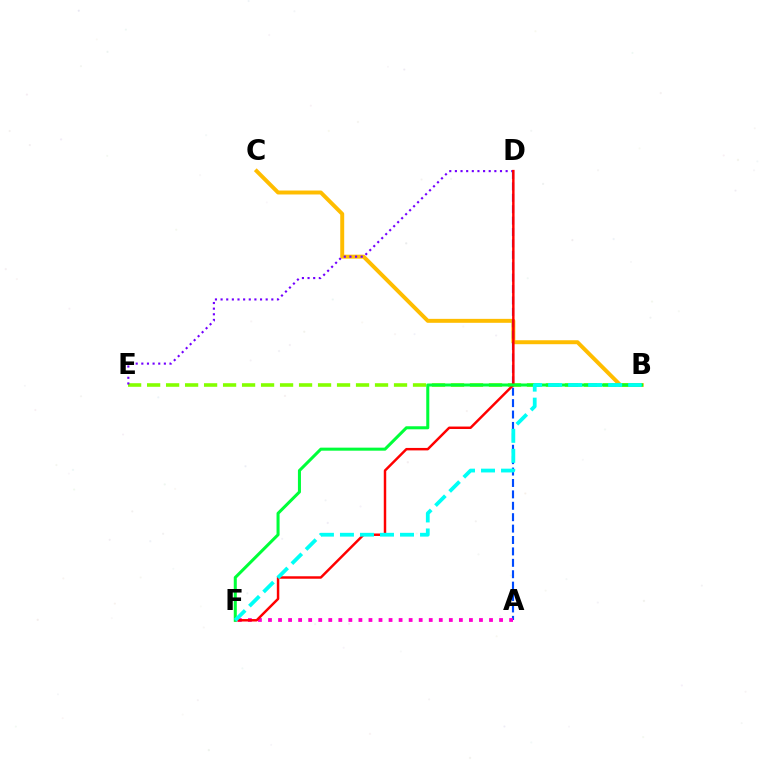{('B', 'C'): [{'color': '#ffbd00', 'line_style': 'solid', 'thickness': 2.84}], ('B', 'E'): [{'color': '#84ff00', 'line_style': 'dashed', 'thickness': 2.58}], ('D', 'E'): [{'color': '#7200ff', 'line_style': 'dotted', 'thickness': 1.53}], ('A', 'D'): [{'color': '#004bff', 'line_style': 'dashed', 'thickness': 1.55}], ('A', 'F'): [{'color': '#ff00cf', 'line_style': 'dotted', 'thickness': 2.73}], ('D', 'F'): [{'color': '#ff0000', 'line_style': 'solid', 'thickness': 1.77}], ('B', 'F'): [{'color': '#00ff39', 'line_style': 'solid', 'thickness': 2.19}, {'color': '#00fff6', 'line_style': 'dashed', 'thickness': 2.72}]}